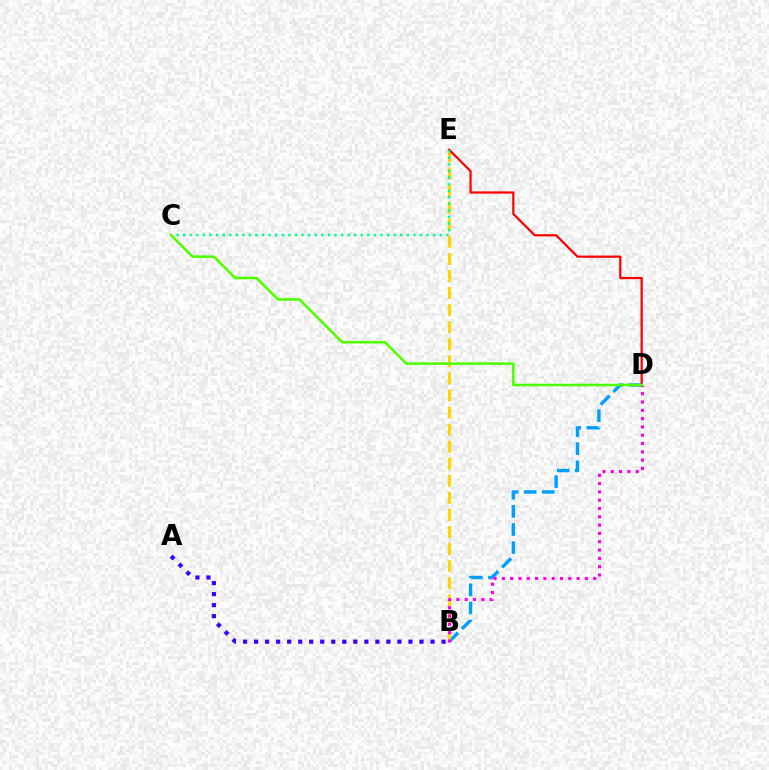{('B', 'D'): [{'color': '#009eff', 'line_style': 'dashed', 'thickness': 2.46}, {'color': '#ff00ed', 'line_style': 'dotted', 'thickness': 2.26}], ('B', 'E'): [{'color': '#ffd500', 'line_style': 'dashed', 'thickness': 2.32}], ('D', 'E'): [{'color': '#ff0000', 'line_style': 'solid', 'thickness': 1.61}], ('C', 'E'): [{'color': '#00ff86', 'line_style': 'dotted', 'thickness': 1.79}], ('A', 'B'): [{'color': '#3700ff', 'line_style': 'dotted', 'thickness': 3.0}], ('C', 'D'): [{'color': '#4fff00', 'line_style': 'solid', 'thickness': 1.85}]}